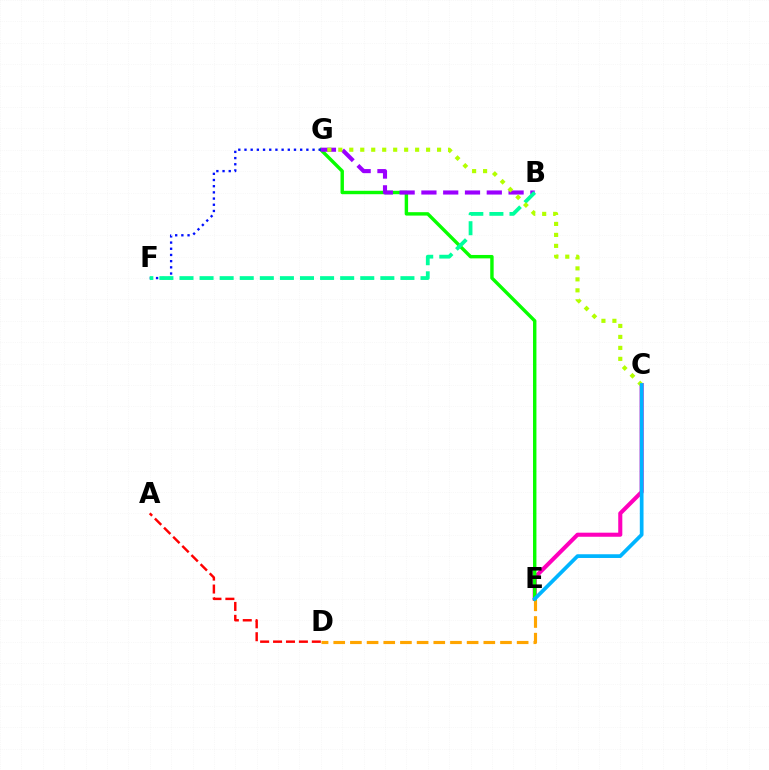{('C', 'E'): [{'color': '#ff00bd', 'line_style': 'solid', 'thickness': 2.93}, {'color': '#00b5ff', 'line_style': 'solid', 'thickness': 2.68}], ('D', 'E'): [{'color': '#ffa500', 'line_style': 'dashed', 'thickness': 2.27}], ('E', 'G'): [{'color': '#08ff00', 'line_style': 'solid', 'thickness': 2.46}], ('B', 'G'): [{'color': '#9b00ff', 'line_style': 'dashed', 'thickness': 2.96}], ('F', 'G'): [{'color': '#0010ff', 'line_style': 'dotted', 'thickness': 1.68}], ('B', 'F'): [{'color': '#00ff9d', 'line_style': 'dashed', 'thickness': 2.73}], ('C', 'G'): [{'color': '#b3ff00', 'line_style': 'dotted', 'thickness': 2.98}], ('A', 'D'): [{'color': '#ff0000', 'line_style': 'dashed', 'thickness': 1.76}]}